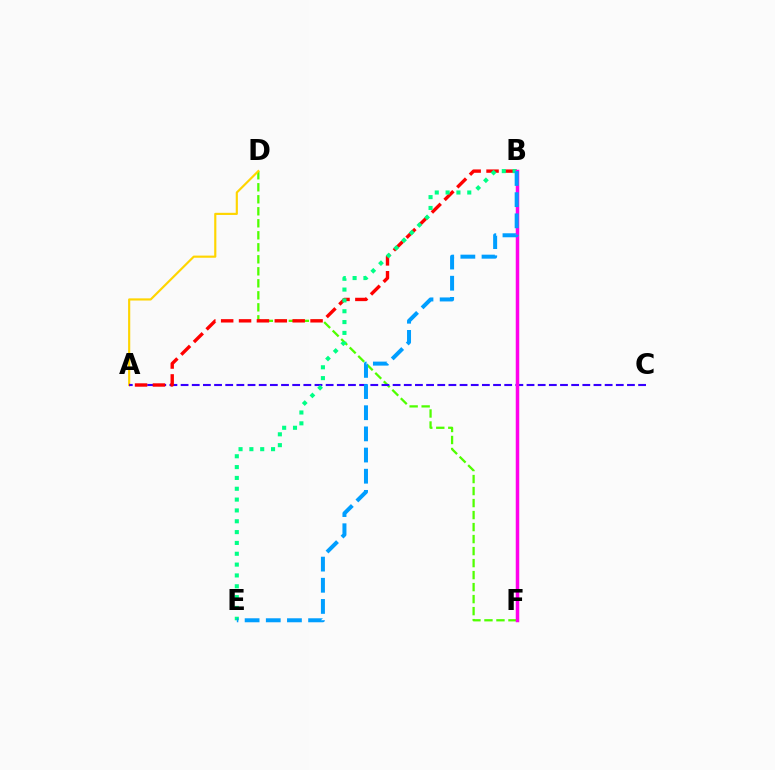{('D', 'F'): [{'color': '#4fff00', 'line_style': 'dashed', 'thickness': 1.63}], ('A', 'D'): [{'color': '#ffd500', 'line_style': 'solid', 'thickness': 1.55}], ('A', 'C'): [{'color': '#3700ff', 'line_style': 'dashed', 'thickness': 1.52}], ('A', 'B'): [{'color': '#ff0000', 'line_style': 'dashed', 'thickness': 2.43}], ('B', 'E'): [{'color': '#00ff86', 'line_style': 'dotted', 'thickness': 2.94}, {'color': '#009eff', 'line_style': 'dashed', 'thickness': 2.88}], ('B', 'F'): [{'color': '#ff00ed', 'line_style': 'solid', 'thickness': 2.52}]}